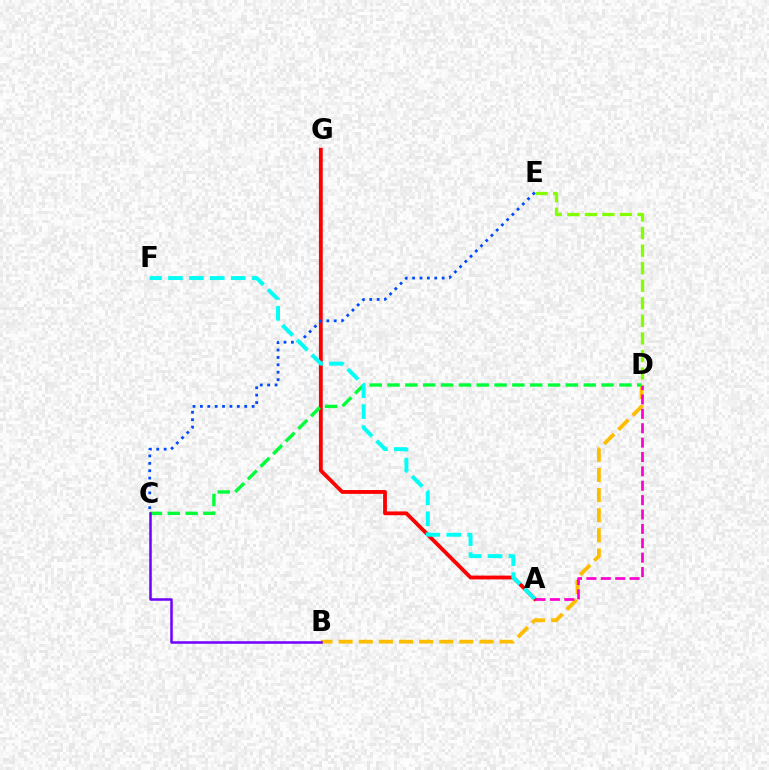{('B', 'D'): [{'color': '#ffbd00', 'line_style': 'dashed', 'thickness': 2.73}], ('A', 'G'): [{'color': '#ff0000', 'line_style': 'solid', 'thickness': 2.75}], ('A', 'D'): [{'color': '#ff00cf', 'line_style': 'dashed', 'thickness': 1.95}], ('C', 'D'): [{'color': '#00ff39', 'line_style': 'dashed', 'thickness': 2.42}], ('D', 'E'): [{'color': '#84ff00', 'line_style': 'dashed', 'thickness': 2.38}], ('C', 'E'): [{'color': '#004bff', 'line_style': 'dotted', 'thickness': 2.01}], ('B', 'C'): [{'color': '#7200ff', 'line_style': 'solid', 'thickness': 1.82}], ('A', 'F'): [{'color': '#00fff6', 'line_style': 'dashed', 'thickness': 2.84}]}